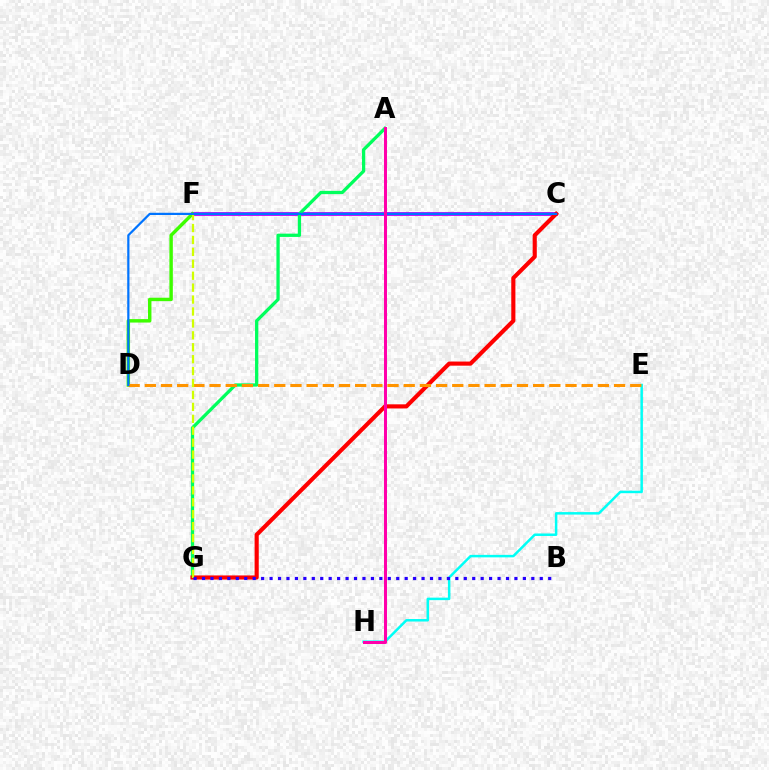{('C', 'F'): [{'color': '#b900ff', 'line_style': 'solid', 'thickness': 2.73}], ('A', 'G'): [{'color': '#00ff5c', 'line_style': 'solid', 'thickness': 2.36}], ('C', 'G'): [{'color': '#ff0000', 'line_style': 'solid', 'thickness': 2.97}], ('E', 'H'): [{'color': '#00fff6', 'line_style': 'solid', 'thickness': 1.79}], ('D', 'F'): [{'color': '#3dff00', 'line_style': 'solid', 'thickness': 2.47}], ('D', 'E'): [{'color': '#ff9400', 'line_style': 'dashed', 'thickness': 2.2}], ('F', 'G'): [{'color': '#d1ff00', 'line_style': 'dashed', 'thickness': 1.62}], ('C', 'D'): [{'color': '#0074ff', 'line_style': 'solid', 'thickness': 1.6}], ('B', 'G'): [{'color': '#2500ff', 'line_style': 'dotted', 'thickness': 2.29}], ('A', 'H'): [{'color': '#ff00ac', 'line_style': 'solid', 'thickness': 2.17}]}